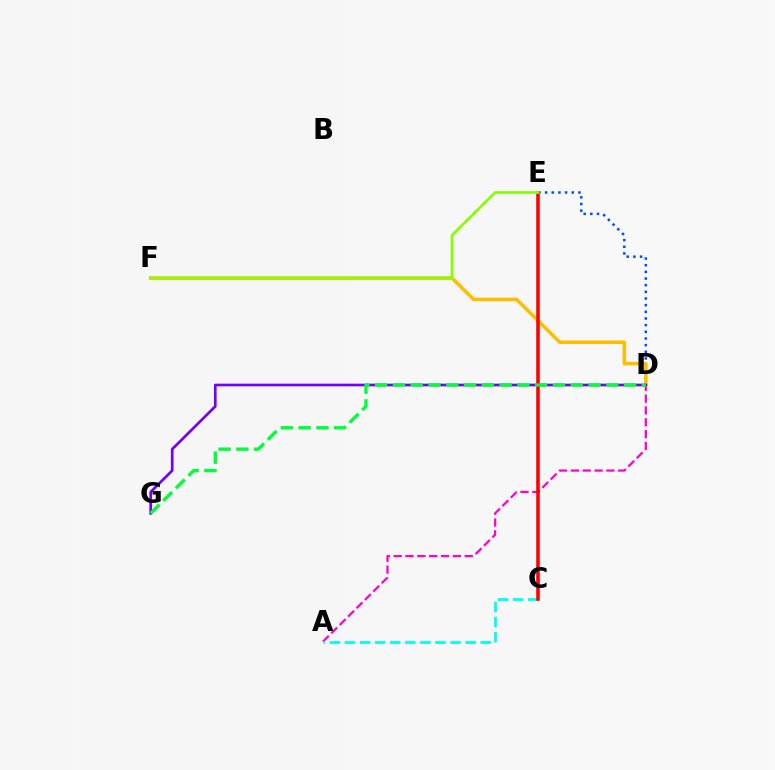{('A', 'D'): [{'color': '#ff00cf', 'line_style': 'dashed', 'thickness': 1.61}], ('D', 'E'): [{'color': '#004bff', 'line_style': 'dotted', 'thickness': 1.81}], ('A', 'C'): [{'color': '#00fff6', 'line_style': 'dashed', 'thickness': 2.05}], ('D', 'F'): [{'color': '#ffbd00', 'line_style': 'solid', 'thickness': 2.53}], ('D', 'G'): [{'color': '#7200ff', 'line_style': 'solid', 'thickness': 1.93}, {'color': '#00ff39', 'line_style': 'dashed', 'thickness': 2.42}], ('C', 'E'): [{'color': '#ff0000', 'line_style': 'solid', 'thickness': 2.56}], ('E', 'F'): [{'color': '#84ff00', 'line_style': 'solid', 'thickness': 1.94}]}